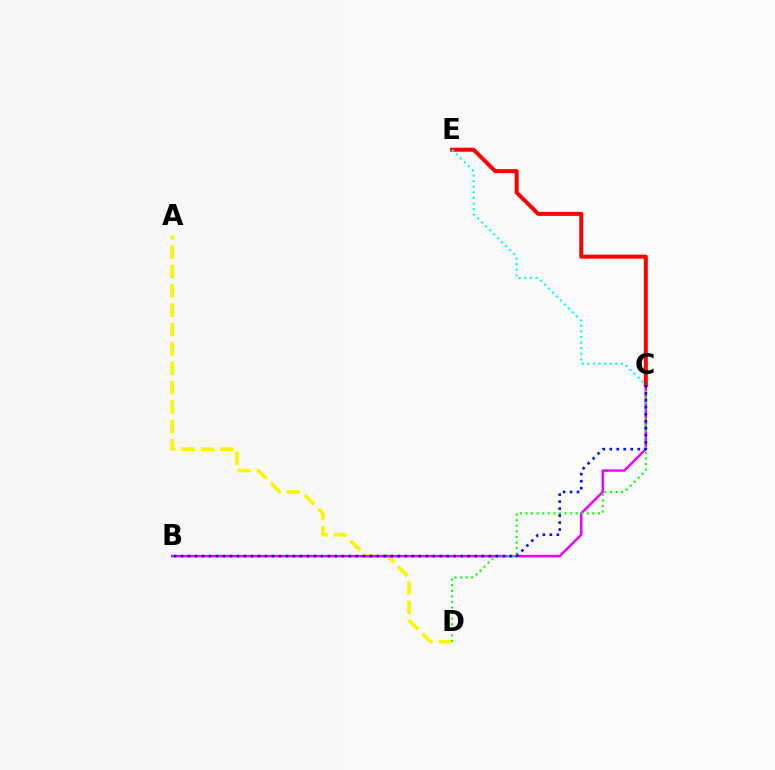{('A', 'D'): [{'color': '#fcf500', 'line_style': 'dashed', 'thickness': 2.63}], ('B', 'C'): [{'color': '#ee00ff', 'line_style': 'solid', 'thickness': 1.77}, {'color': '#0010ff', 'line_style': 'dotted', 'thickness': 1.9}], ('C', 'E'): [{'color': '#ff0000', 'line_style': 'solid', 'thickness': 2.88}, {'color': '#00fff6', 'line_style': 'dotted', 'thickness': 1.52}], ('C', 'D'): [{'color': '#08ff00', 'line_style': 'dotted', 'thickness': 1.51}]}